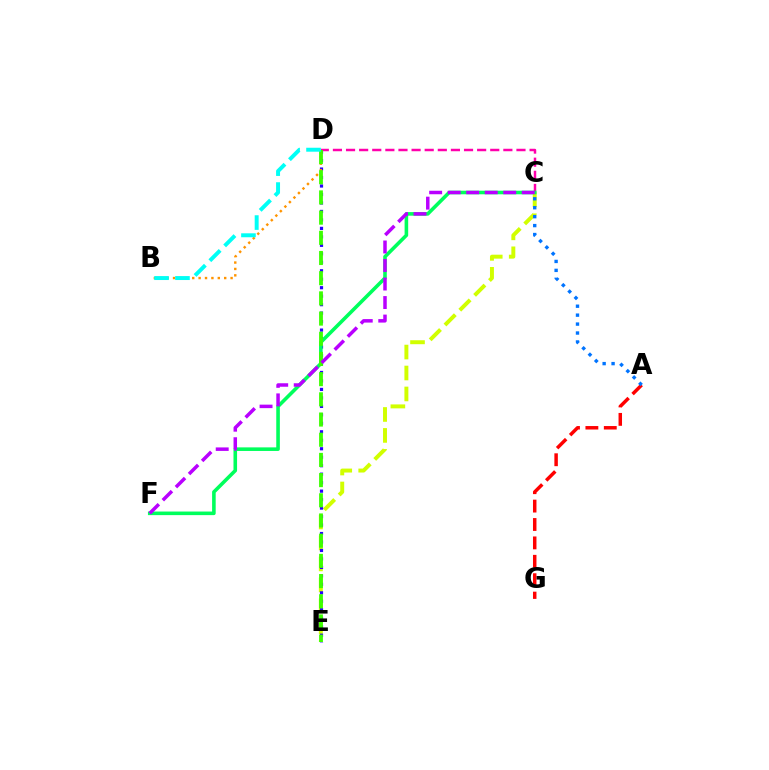{('C', 'E'): [{'color': '#d1ff00', 'line_style': 'dashed', 'thickness': 2.85}], ('D', 'E'): [{'color': '#2500ff', 'line_style': 'dotted', 'thickness': 2.3}, {'color': '#3dff00', 'line_style': 'dashed', 'thickness': 2.74}], ('A', 'G'): [{'color': '#ff0000', 'line_style': 'dashed', 'thickness': 2.5}], ('B', 'D'): [{'color': '#ff9400', 'line_style': 'dotted', 'thickness': 1.74}, {'color': '#00fff6', 'line_style': 'dashed', 'thickness': 2.84}], ('C', 'D'): [{'color': '#ff00ac', 'line_style': 'dashed', 'thickness': 1.78}], ('A', 'C'): [{'color': '#0074ff', 'line_style': 'dotted', 'thickness': 2.43}], ('C', 'F'): [{'color': '#00ff5c', 'line_style': 'solid', 'thickness': 2.58}, {'color': '#b900ff', 'line_style': 'dashed', 'thickness': 2.52}]}